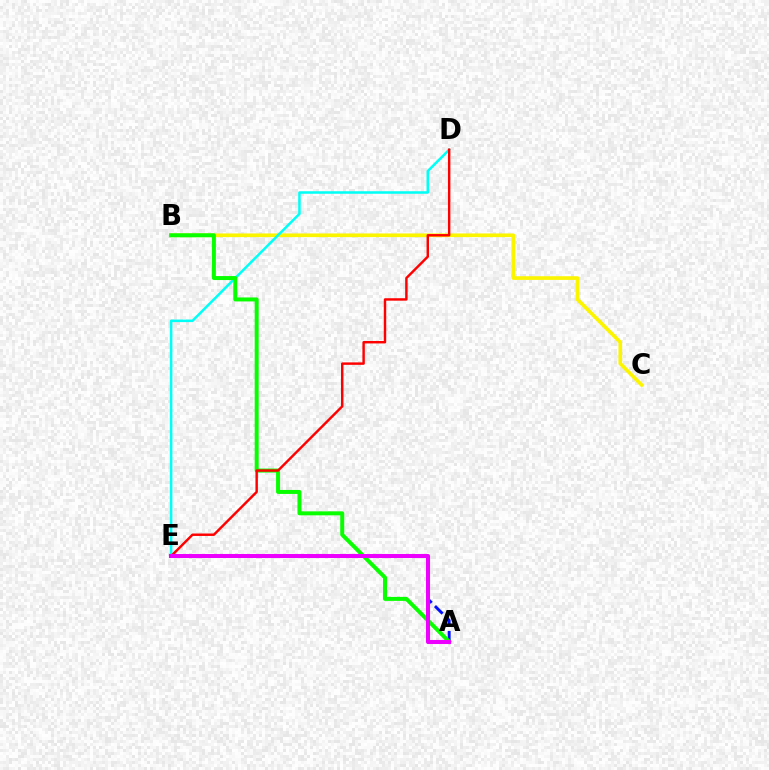{('A', 'E'): [{'color': '#0010ff', 'line_style': 'dashed', 'thickness': 2.09}, {'color': '#ee00ff', 'line_style': 'solid', 'thickness': 2.91}], ('B', 'C'): [{'color': '#fcf500', 'line_style': 'solid', 'thickness': 2.65}], ('D', 'E'): [{'color': '#00fff6', 'line_style': 'solid', 'thickness': 1.82}, {'color': '#ff0000', 'line_style': 'solid', 'thickness': 1.76}], ('A', 'B'): [{'color': '#08ff00', 'line_style': 'solid', 'thickness': 2.87}]}